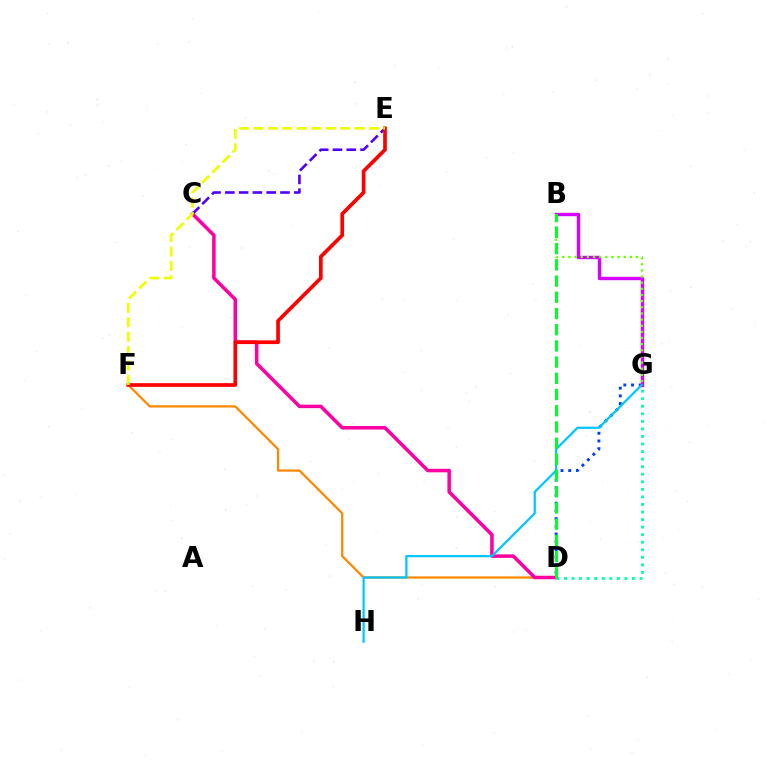{('D', 'F'): [{'color': '#ff8800', 'line_style': 'solid', 'thickness': 1.64}], ('B', 'G'): [{'color': '#d600ff', 'line_style': 'solid', 'thickness': 2.44}, {'color': '#66ff00', 'line_style': 'dotted', 'thickness': 1.67}], ('D', 'G'): [{'color': '#003fff', 'line_style': 'dotted', 'thickness': 2.09}, {'color': '#00ffaf', 'line_style': 'dotted', 'thickness': 2.05}], ('C', 'D'): [{'color': '#ff00a0', 'line_style': 'solid', 'thickness': 2.53}], ('C', 'E'): [{'color': '#4f00ff', 'line_style': 'dashed', 'thickness': 1.87}], ('G', 'H'): [{'color': '#00c7ff', 'line_style': 'solid', 'thickness': 1.62}], ('E', 'F'): [{'color': '#ff0000', 'line_style': 'solid', 'thickness': 2.66}, {'color': '#eeff00', 'line_style': 'dashed', 'thickness': 1.96}], ('B', 'D'): [{'color': '#00ff27', 'line_style': 'dashed', 'thickness': 2.2}]}